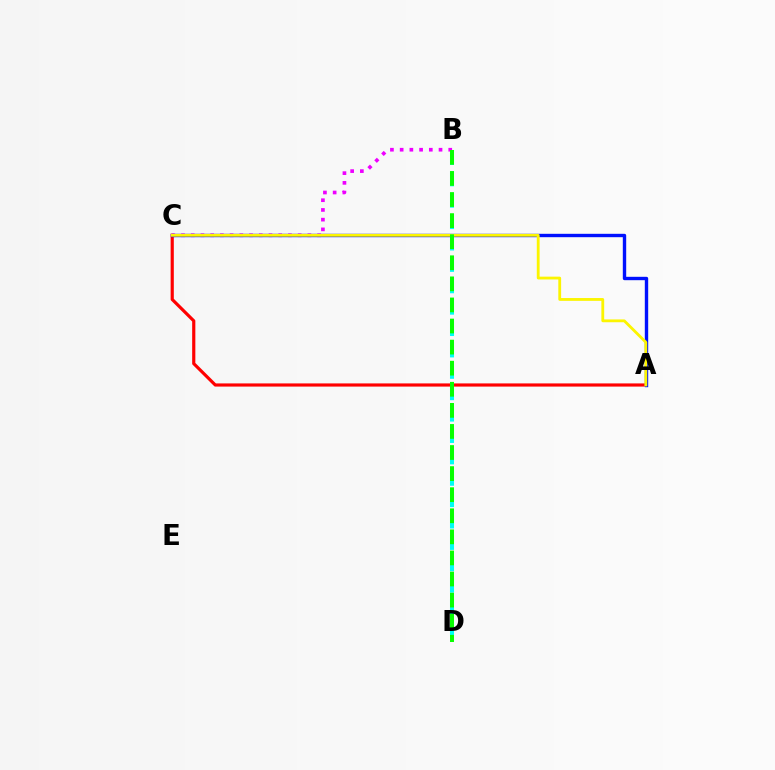{('B', 'D'): [{'color': '#00fff6', 'line_style': 'dashed', 'thickness': 2.91}, {'color': '#08ff00', 'line_style': 'dashed', 'thickness': 2.86}], ('A', 'C'): [{'color': '#ff0000', 'line_style': 'solid', 'thickness': 2.28}, {'color': '#0010ff', 'line_style': 'solid', 'thickness': 2.44}, {'color': '#fcf500', 'line_style': 'solid', 'thickness': 2.03}], ('B', 'C'): [{'color': '#ee00ff', 'line_style': 'dotted', 'thickness': 2.64}]}